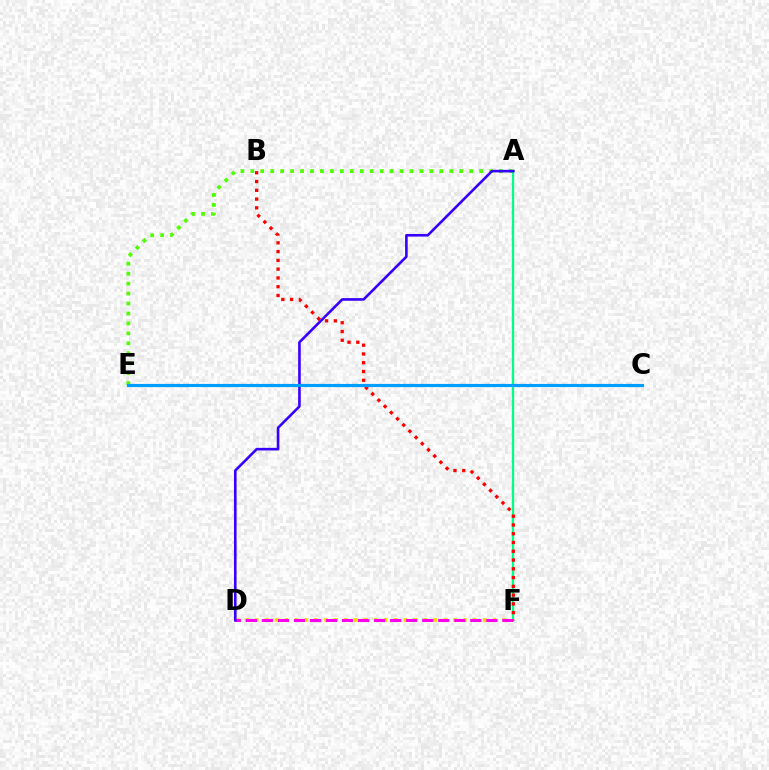{('D', 'F'): [{'color': '#ffd500', 'line_style': 'dotted', 'thickness': 2.69}, {'color': '#ff00ed', 'line_style': 'dashed', 'thickness': 2.18}], ('A', 'E'): [{'color': '#4fff00', 'line_style': 'dotted', 'thickness': 2.7}], ('A', 'F'): [{'color': '#00ff86', 'line_style': 'solid', 'thickness': 1.66}], ('B', 'F'): [{'color': '#ff0000', 'line_style': 'dotted', 'thickness': 2.38}], ('A', 'D'): [{'color': '#3700ff', 'line_style': 'solid', 'thickness': 1.88}], ('C', 'E'): [{'color': '#009eff', 'line_style': 'solid', 'thickness': 2.27}]}